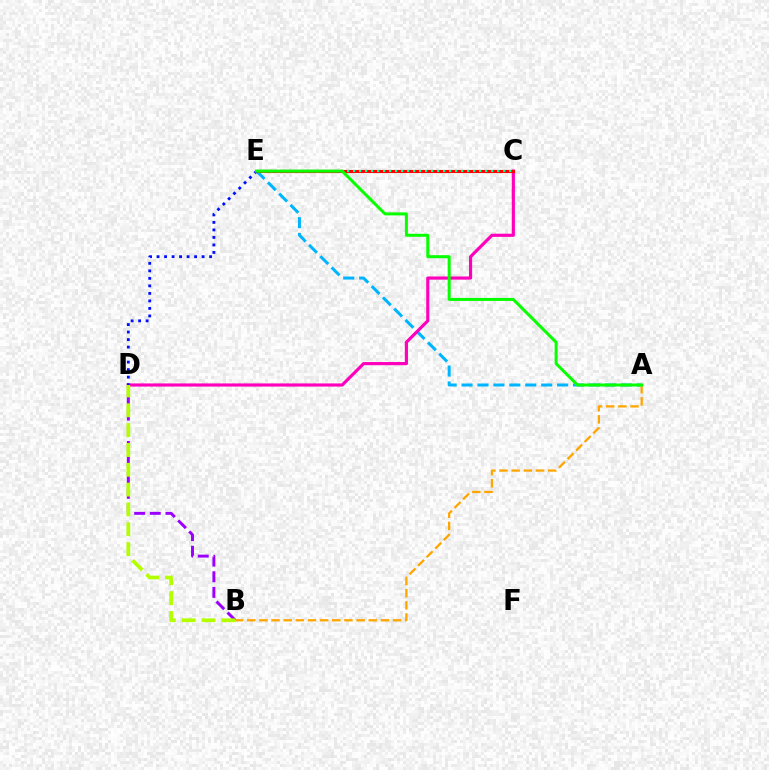{('A', 'E'): [{'color': '#00b5ff', 'line_style': 'dashed', 'thickness': 2.16}, {'color': '#08ff00', 'line_style': 'solid', 'thickness': 2.17}], ('C', 'D'): [{'color': '#ff00bd', 'line_style': 'solid', 'thickness': 2.27}], ('B', 'D'): [{'color': '#9b00ff', 'line_style': 'dashed', 'thickness': 2.12}, {'color': '#b3ff00', 'line_style': 'dashed', 'thickness': 2.69}], ('C', 'E'): [{'color': '#ff0000', 'line_style': 'solid', 'thickness': 2.25}, {'color': '#00ff9d', 'line_style': 'dotted', 'thickness': 1.63}], ('A', 'B'): [{'color': '#ffa500', 'line_style': 'dashed', 'thickness': 1.65}], ('D', 'E'): [{'color': '#0010ff', 'line_style': 'dotted', 'thickness': 2.04}]}